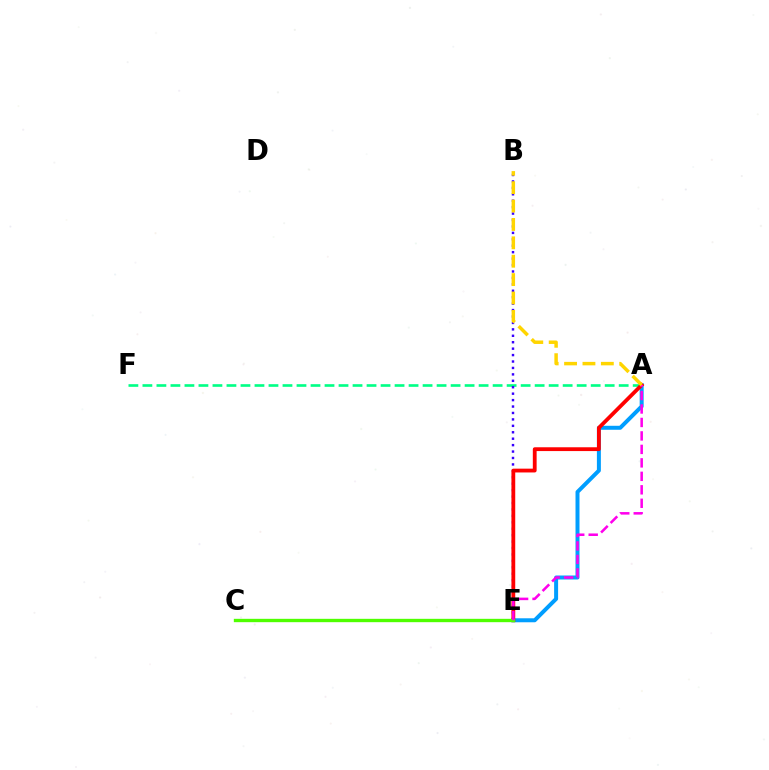{('A', 'E'): [{'color': '#009eff', 'line_style': 'solid', 'thickness': 2.87}, {'color': '#ff0000', 'line_style': 'solid', 'thickness': 2.74}, {'color': '#ff00ed', 'line_style': 'dashed', 'thickness': 1.83}], ('A', 'F'): [{'color': '#00ff86', 'line_style': 'dashed', 'thickness': 1.9}], ('B', 'E'): [{'color': '#3700ff', 'line_style': 'dotted', 'thickness': 1.75}], ('C', 'E'): [{'color': '#4fff00', 'line_style': 'solid', 'thickness': 2.42}], ('A', 'B'): [{'color': '#ffd500', 'line_style': 'dashed', 'thickness': 2.5}]}